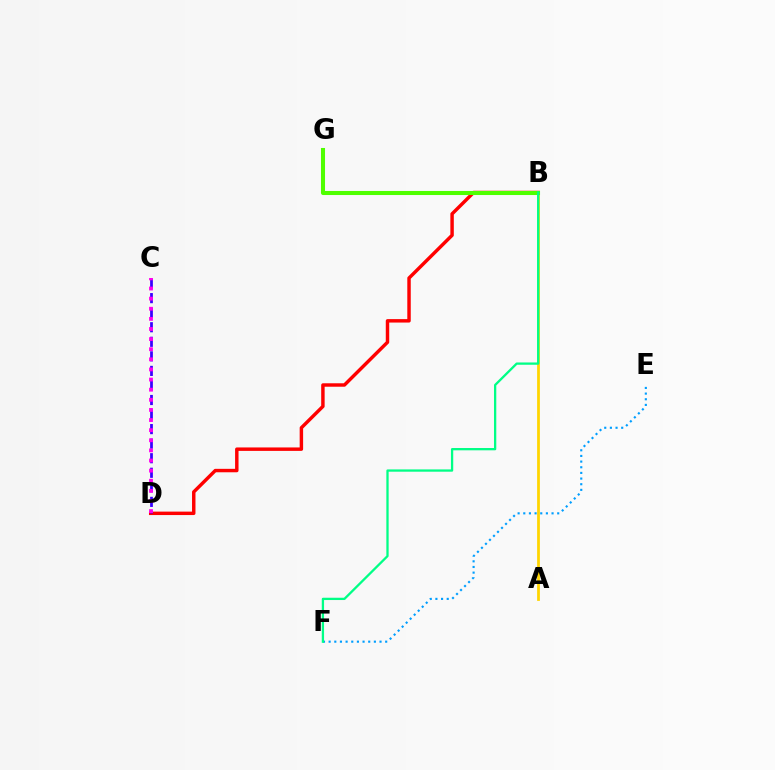{('E', 'F'): [{'color': '#009eff', 'line_style': 'dotted', 'thickness': 1.54}], ('A', 'B'): [{'color': '#ffd500', 'line_style': 'solid', 'thickness': 1.99}], ('B', 'D'): [{'color': '#ff0000', 'line_style': 'solid', 'thickness': 2.48}], ('C', 'D'): [{'color': '#3700ff', 'line_style': 'dashed', 'thickness': 1.98}, {'color': '#ff00ed', 'line_style': 'dotted', 'thickness': 2.75}], ('B', 'G'): [{'color': '#4fff00', 'line_style': 'solid', 'thickness': 2.92}], ('B', 'F'): [{'color': '#00ff86', 'line_style': 'solid', 'thickness': 1.65}]}